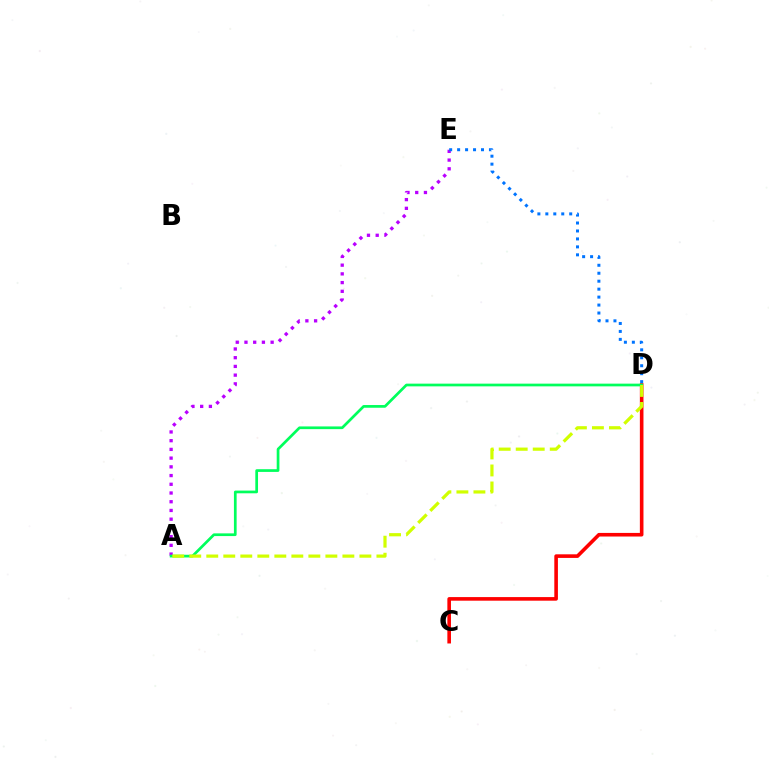{('A', 'E'): [{'color': '#b900ff', 'line_style': 'dotted', 'thickness': 2.37}], ('D', 'E'): [{'color': '#0074ff', 'line_style': 'dotted', 'thickness': 2.16}], ('C', 'D'): [{'color': '#ff0000', 'line_style': 'solid', 'thickness': 2.6}], ('A', 'D'): [{'color': '#00ff5c', 'line_style': 'solid', 'thickness': 1.95}, {'color': '#d1ff00', 'line_style': 'dashed', 'thickness': 2.31}]}